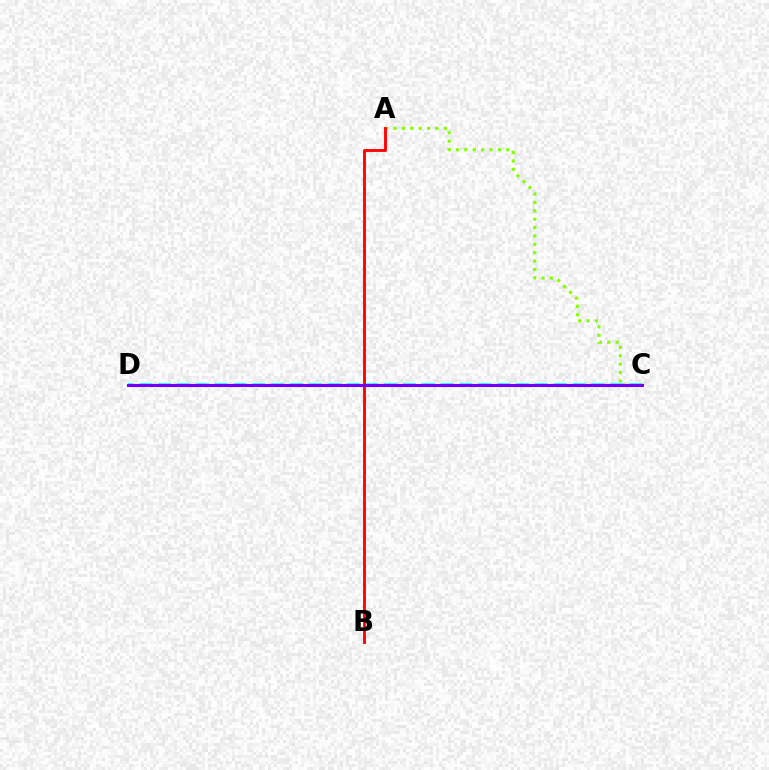{('A', 'C'): [{'color': '#84ff00', 'line_style': 'dotted', 'thickness': 2.28}], ('C', 'D'): [{'color': '#00fff6', 'line_style': 'dashed', 'thickness': 2.56}, {'color': '#7200ff', 'line_style': 'solid', 'thickness': 2.21}], ('A', 'B'): [{'color': '#ff0000', 'line_style': 'solid', 'thickness': 2.04}]}